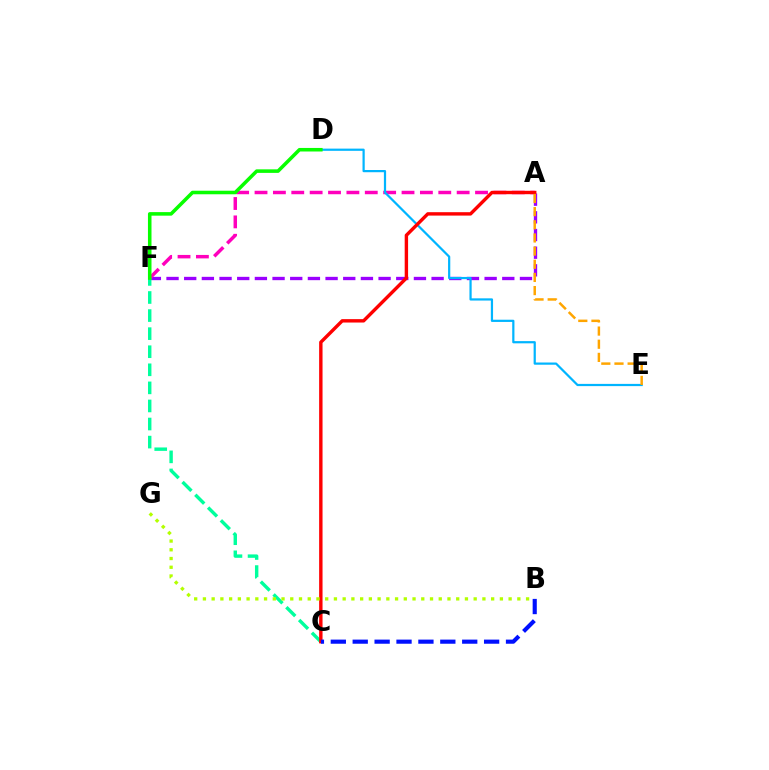{('A', 'F'): [{'color': '#9b00ff', 'line_style': 'dashed', 'thickness': 2.4}, {'color': '#ff00bd', 'line_style': 'dashed', 'thickness': 2.5}], ('D', 'E'): [{'color': '#00b5ff', 'line_style': 'solid', 'thickness': 1.6}], ('C', 'F'): [{'color': '#00ff9d', 'line_style': 'dashed', 'thickness': 2.46}], ('A', 'C'): [{'color': '#ff0000', 'line_style': 'solid', 'thickness': 2.45}], ('B', 'C'): [{'color': '#0010ff', 'line_style': 'dashed', 'thickness': 2.98}], ('A', 'E'): [{'color': '#ffa500', 'line_style': 'dashed', 'thickness': 1.79}], ('B', 'G'): [{'color': '#b3ff00', 'line_style': 'dotted', 'thickness': 2.37}], ('D', 'F'): [{'color': '#08ff00', 'line_style': 'solid', 'thickness': 2.55}]}